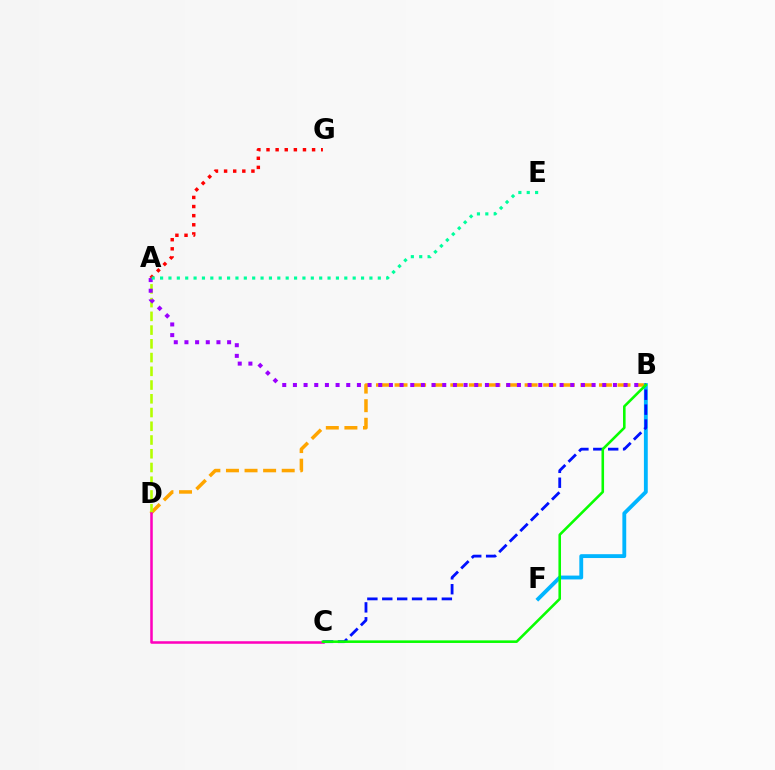{('B', 'D'): [{'color': '#ffa500', 'line_style': 'dashed', 'thickness': 2.52}], ('B', 'F'): [{'color': '#00b5ff', 'line_style': 'solid', 'thickness': 2.77}], ('A', 'D'): [{'color': '#b3ff00', 'line_style': 'dashed', 'thickness': 1.87}], ('C', 'D'): [{'color': '#ff00bd', 'line_style': 'solid', 'thickness': 1.83}], ('A', 'G'): [{'color': '#ff0000', 'line_style': 'dotted', 'thickness': 2.48}], ('A', 'B'): [{'color': '#9b00ff', 'line_style': 'dotted', 'thickness': 2.9}], ('B', 'C'): [{'color': '#0010ff', 'line_style': 'dashed', 'thickness': 2.02}, {'color': '#08ff00', 'line_style': 'solid', 'thickness': 1.86}], ('A', 'E'): [{'color': '#00ff9d', 'line_style': 'dotted', 'thickness': 2.28}]}